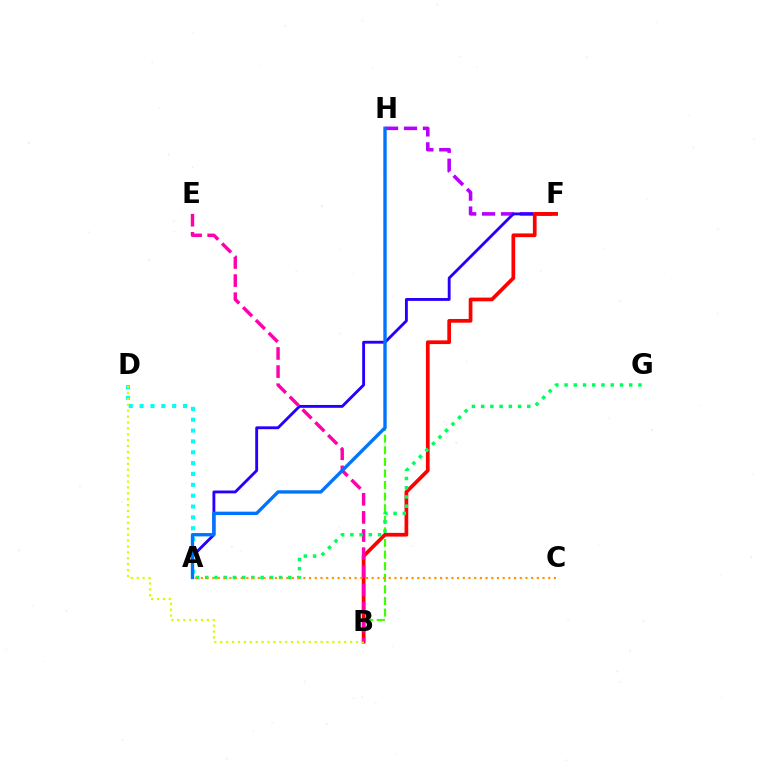{('F', 'H'): [{'color': '#b900ff', 'line_style': 'dashed', 'thickness': 2.57}], ('B', 'H'): [{'color': '#3dff00', 'line_style': 'dashed', 'thickness': 1.58}], ('A', 'F'): [{'color': '#2500ff', 'line_style': 'solid', 'thickness': 2.05}], ('B', 'F'): [{'color': '#ff0000', 'line_style': 'solid', 'thickness': 2.67}], ('A', 'D'): [{'color': '#00fff6', 'line_style': 'dotted', 'thickness': 2.95}], ('B', 'D'): [{'color': '#d1ff00', 'line_style': 'dotted', 'thickness': 1.6}], ('B', 'E'): [{'color': '#ff00ac', 'line_style': 'dashed', 'thickness': 2.46}], ('A', 'G'): [{'color': '#00ff5c', 'line_style': 'dotted', 'thickness': 2.51}], ('A', 'H'): [{'color': '#0074ff', 'line_style': 'solid', 'thickness': 2.41}], ('A', 'C'): [{'color': '#ff9400', 'line_style': 'dotted', 'thickness': 1.55}]}